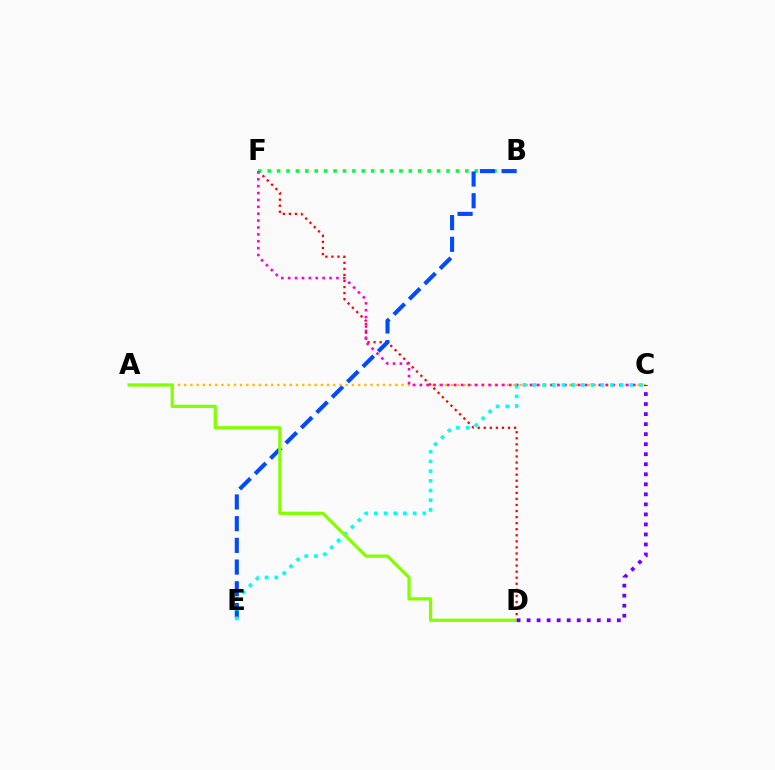{('D', 'F'): [{'color': '#ff0000', 'line_style': 'dotted', 'thickness': 1.65}], ('B', 'F'): [{'color': '#00ff39', 'line_style': 'dotted', 'thickness': 2.56}], ('B', 'E'): [{'color': '#004bff', 'line_style': 'dashed', 'thickness': 2.95}], ('A', 'C'): [{'color': '#ffbd00', 'line_style': 'dotted', 'thickness': 1.69}], ('C', 'F'): [{'color': '#ff00cf', 'line_style': 'dotted', 'thickness': 1.87}], ('C', 'E'): [{'color': '#00fff6', 'line_style': 'dotted', 'thickness': 2.63}], ('A', 'D'): [{'color': '#84ff00', 'line_style': 'solid', 'thickness': 2.34}], ('C', 'D'): [{'color': '#7200ff', 'line_style': 'dotted', 'thickness': 2.72}]}